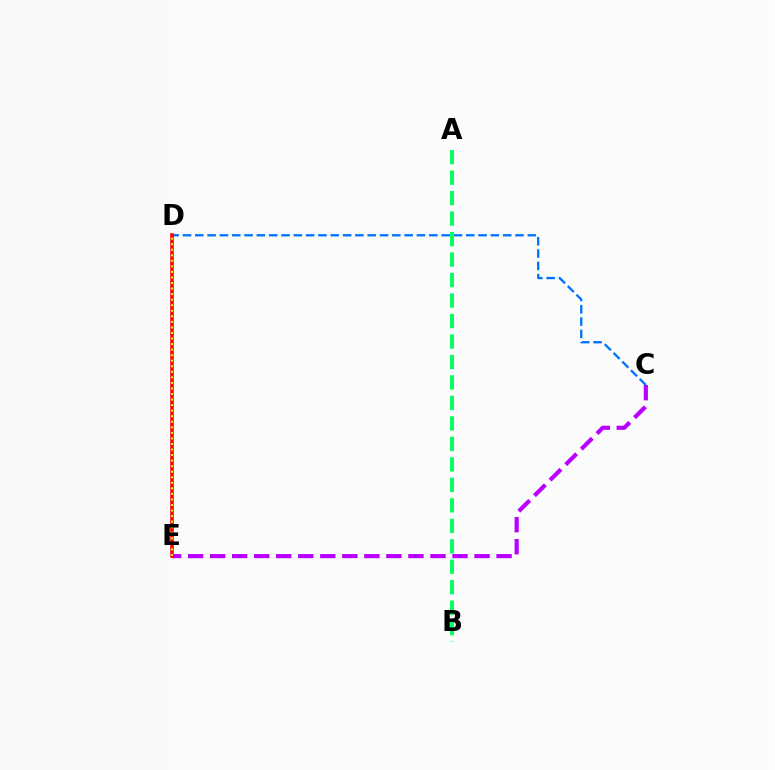{('C', 'E'): [{'color': '#b900ff', 'line_style': 'dashed', 'thickness': 2.99}], ('C', 'D'): [{'color': '#0074ff', 'line_style': 'dashed', 'thickness': 1.67}], ('D', 'E'): [{'color': '#ff0000', 'line_style': 'solid', 'thickness': 2.58}, {'color': '#d1ff00', 'line_style': 'dotted', 'thickness': 1.51}], ('A', 'B'): [{'color': '#00ff5c', 'line_style': 'dashed', 'thickness': 2.78}]}